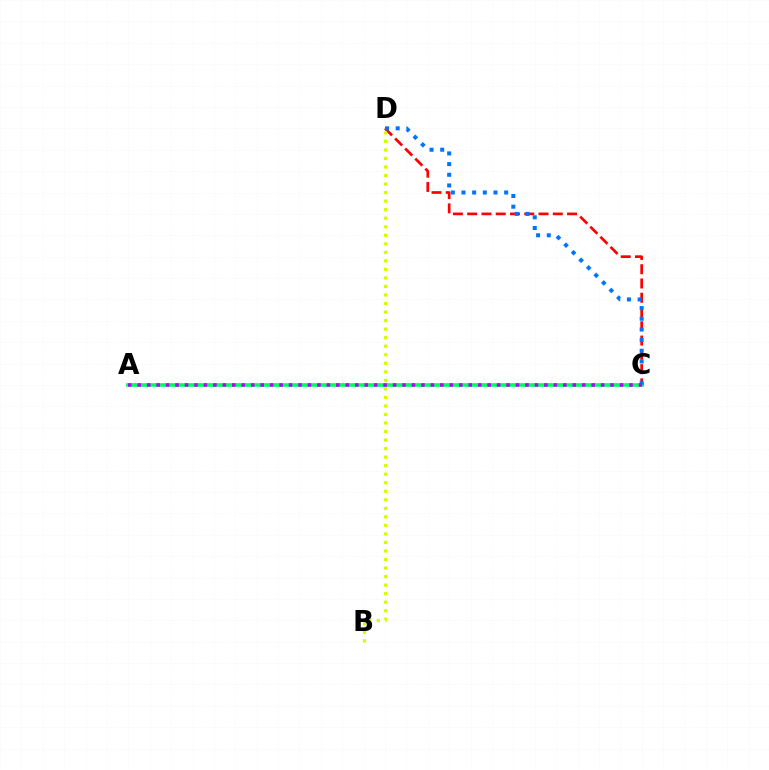{('C', 'D'): [{'color': '#ff0000', 'line_style': 'dashed', 'thickness': 1.94}, {'color': '#0074ff', 'line_style': 'dotted', 'thickness': 2.9}], ('A', 'C'): [{'color': '#00ff5c', 'line_style': 'solid', 'thickness': 2.62}, {'color': '#b900ff', 'line_style': 'dotted', 'thickness': 2.57}], ('B', 'D'): [{'color': '#d1ff00', 'line_style': 'dotted', 'thickness': 2.32}]}